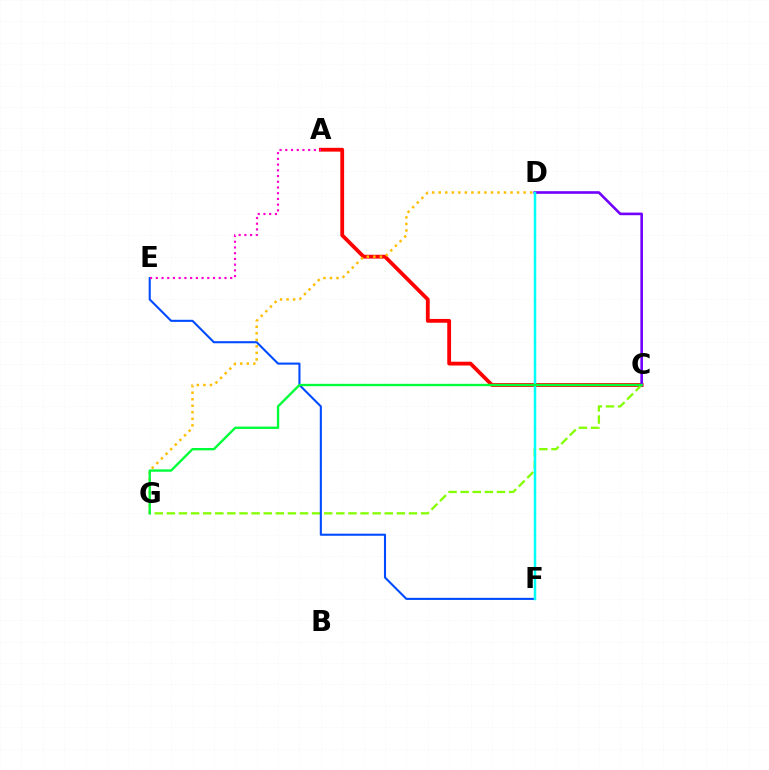{('A', 'C'): [{'color': '#ff0000', 'line_style': 'solid', 'thickness': 2.74}], ('C', 'G'): [{'color': '#84ff00', 'line_style': 'dashed', 'thickness': 1.64}, {'color': '#00ff39', 'line_style': 'solid', 'thickness': 1.7}], ('C', 'D'): [{'color': '#7200ff', 'line_style': 'solid', 'thickness': 1.89}], ('E', 'F'): [{'color': '#004bff', 'line_style': 'solid', 'thickness': 1.51}], ('D', 'F'): [{'color': '#00fff6', 'line_style': 'solid', 'thickness': 1.8}], ('D', 'G'): [{'color': '#ffbd00', 'line_style': 'dotted', 'thickness': 1.77}], ('A', 'E'): [{'color': '#ff00cf', 'line_style': 'dotted', 'thickness': 1.55}]}